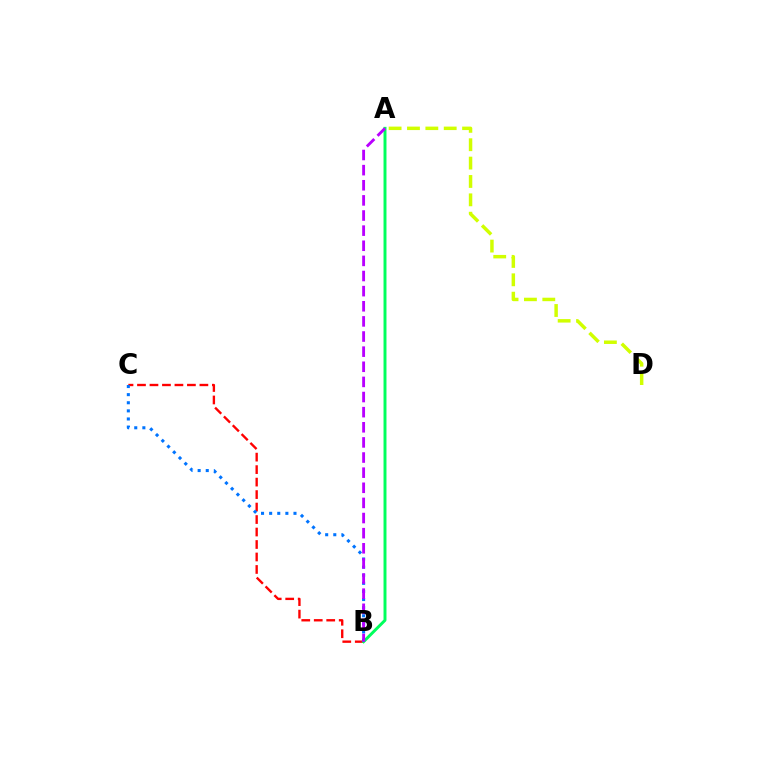{('B', 'C'): [{'color': '#ff0000', 'line_style': 'dashed', 'thickness': 1.7}, {'color': '#0074ff', 'line_style': 'dotted', 'thickness': 2.2}], ('A', 'B'): [{'color': '#00ff5c', 'line_style': 'solid', 'thickness': 2.13}, {'color': '#b900ff', 'line_style': 'dashed', 'thickness': 2.05}], ('A', 'D'): [{'color': '#d1ff00', 'line_style': 'dashed', 'thickness': 2.5}]}